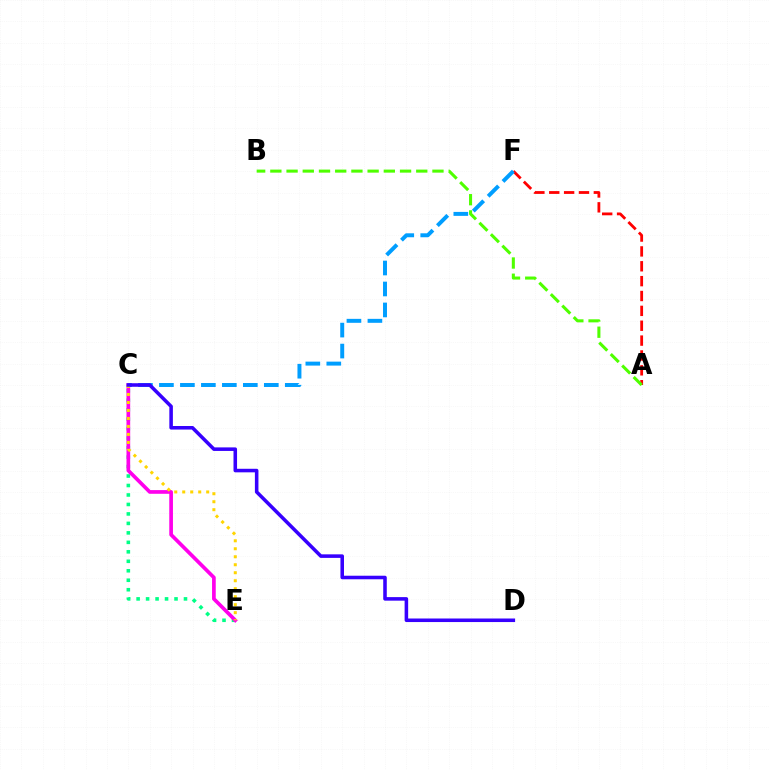{('C', 'E'): [{'color': '#00ff86', 'line_style': 'dotted', 'thickness': 2.57}, {'color': '#ff00ed', 'line_style': 'solid', 'thickness': 2.66}, {'color': '#ffd500', 'line_style': 'dotted', 'thickness': 2.17}], ('A', 'F'): [{'color': '#ff0000', 'line_style': 'dashed', 'thickness': 2.02}], ('A', 'B'): [{'color': '#4fff00', 'line_style': 'dashed', 'thickness': 2.2}], ('C', 'F'): [{'color': '#009eff', 'line_style': 'dashed', 'thickness': 2.85}], ('C', 'D'): [{'color': '#3700ff', 'line_style': 'solid', 'thickness': 2.56}]}